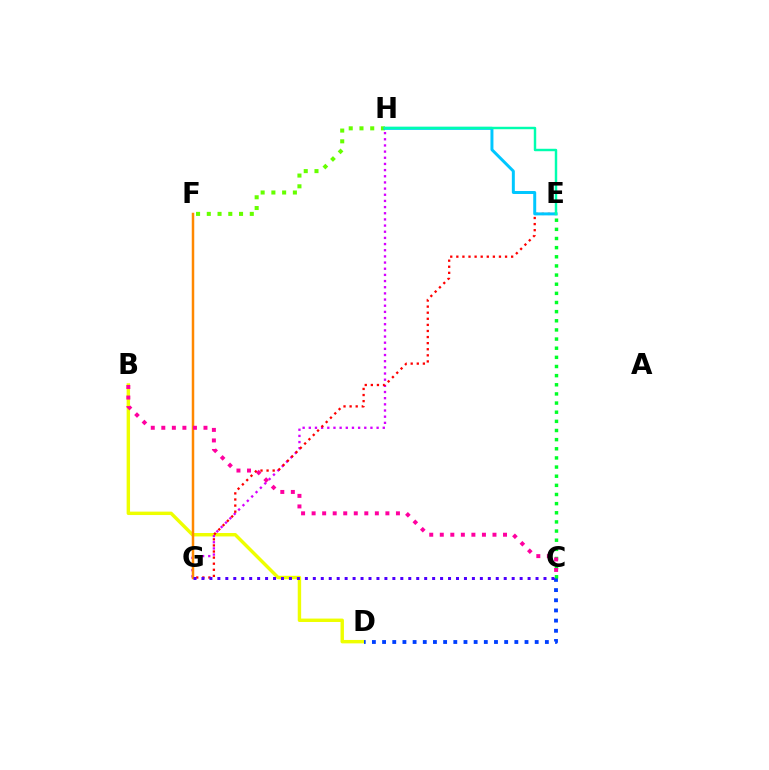{('B', 'D'): [{'color': '#eeff00', 'line_style': 'solid', 'thickness': 2.46}], ('C', 'D'): [{'color': '#003fff', 'line_style': 'dotted', 'thickness': 2.76}], ('F', 'H'): [{'color': '#66ff00', 'line_style': 'dotted', 'thickness': 2.92}], ('G', 'H'): [{'color': '#d600ff', 'line_style': 'dotted', 'thickness': 1.67}], ('E', 'G'): [{'color': '#ff0000', 'line_style': 'dotted', 'thickness': 1.65}], ('E', 'H'): [{'color': '#00c7ff', 'line_style': 'solid', 'thickness': 2.14}, {'color': '#00ffaf', 'line_style': 'solid', 'thickness': 1.76}], ('F', 'G'): [{'color': '#ff8800', 'line_style': 'solid', 'thickness': 1.79}], ('C', 'E'): [{'color': '#00ff27', 'line_style': 'dotted', 'thickness': 2.48}], ('C', 'G'): [{'color': '#4f00ff', 'line_style': 'dotted', 'thickness': 2.16}], ('B', 'C'): [{'color': '#ff00a0', 'line_style': 'dotted', 'thickness': 2.86}]}